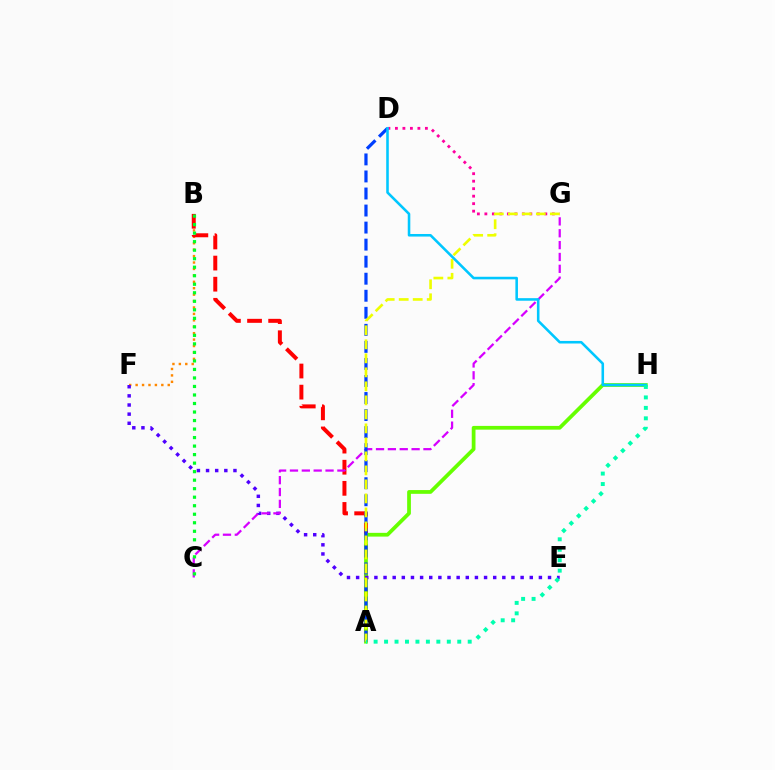{('B', 'F'): [{'color': '#ff8800', 'line_style': 'dotted', 'thickness': 1.75}], ('A', 'B'): [{'color': '#ff0000', 'line_style': 'dashed', 'thickness': 2.87}], ('A', 'H'): [{'color': '#66ff00', 'line_style': 'solid', 'thickness': 2.7}, {'color': '#00ffaf', 'line_style': 'dotted', 'thickness': 2.84}], ('E', 'F'): [{'color': '#4f00ff', 'line_style': 'dotted', 'thickness': 2.48}], ('C', 'G'): [{'color': '#d600ff', 'line_style': 'dashed', 'thickness': 1.61}], ('D', 'G'): [{'color': '#ff00a0', 'line_style': 'dotted', 'thickness': 2.04}], ('B', 'C'): [{'color': '#00ff27', 'line_style': 'dotted', 'thickness': 2.31}], ('A', 'D'): [{'color': '#003fff', 'line_style': 'dashed', 'thickness': 2.32}], ('A', 'G'): [{'color': '#eeff00', 'line_style': 'dashed', 'thickness': 1.9}], ('D', 'H'): [{'color': '#00c7ff', 'line_style': 'solid', 'thickness': 1.85}]}